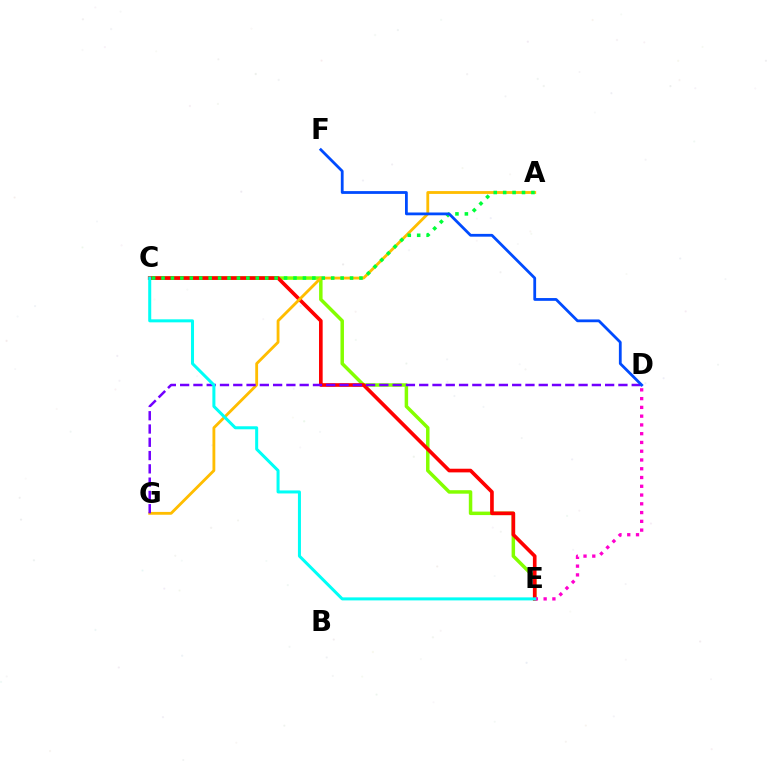{('C', 'E'): [{'color': '#84ff00', 'line_style': 'solid', 'thickness': 2.51}, {'color': '#ff0000', 'line_style': 'solid', 'thickness': 2.63}, {'color': '#00fff6', 'line_style': 'solid', 'thickness': 2.18}], ('A', 'G'): [{'color': '#ffbd00', 'line_style': 'solid', 'thickness': 2.04}], ('A', 'C'): [{'color': '#00ff39', 'line_style': 'dotted', 'thickness': 2.56}], ('D', 'G'): [{'color': '#7200ff', 'line_style': 'dashed', 'thickness': 1.8}], ('D', 'E'): [{'color': '#ff00cf', 'line_style': 'dotted', 'thickness': 2.38}], ('D', 'F'): [{'color': '#004bff', 'line_style': 'solid', 'thickness': 2.01}]}